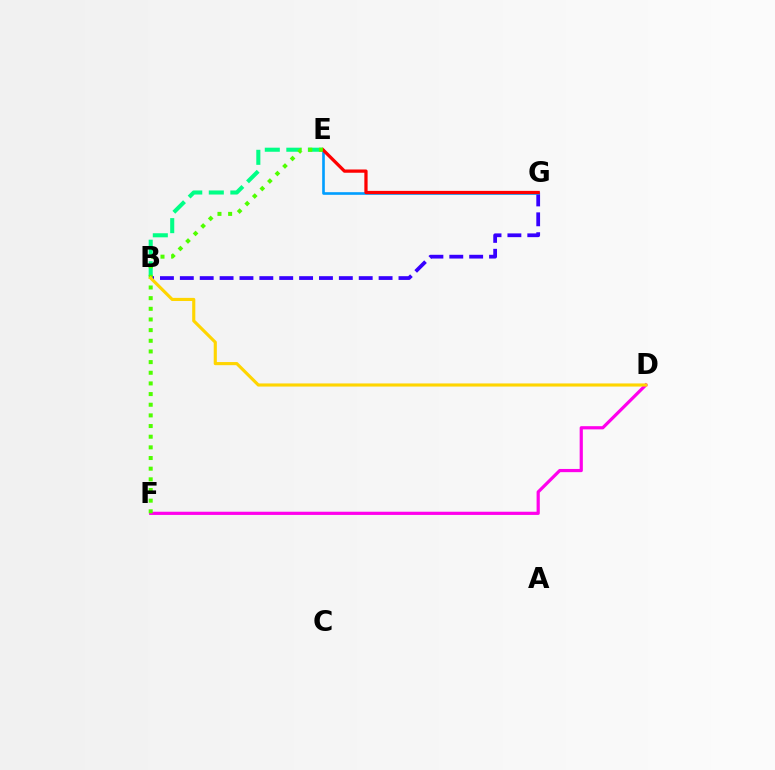{('D', 'F'): [{'color': '#ff00ed', 'line_style': 'solid', 'thickness': 2.3}], ('B', 'E'): [{'color': '#00ff86', 'line_style': 'dashed', 'thickness': 2.93}], ('B', 'G'): [{'color': '#3700ff', 'line_style': 'dashed', 'thickness': 2.7}], ('E', 'G'): [{'color': '#009eff', 'line_style': 'solid', 'thickness': 1.9}, {'color': '#ff0000', 'line_style': 'solid', 'thickness': 2.34}], ('E', 'F'): [{'color': '#4fff00', 'line_style': 'dotted', 'thickness': 2.9}], ('B', 'D'): [{'color': '#ffd500', 'line_style': 'solid', 'thickness': 2.25}]}